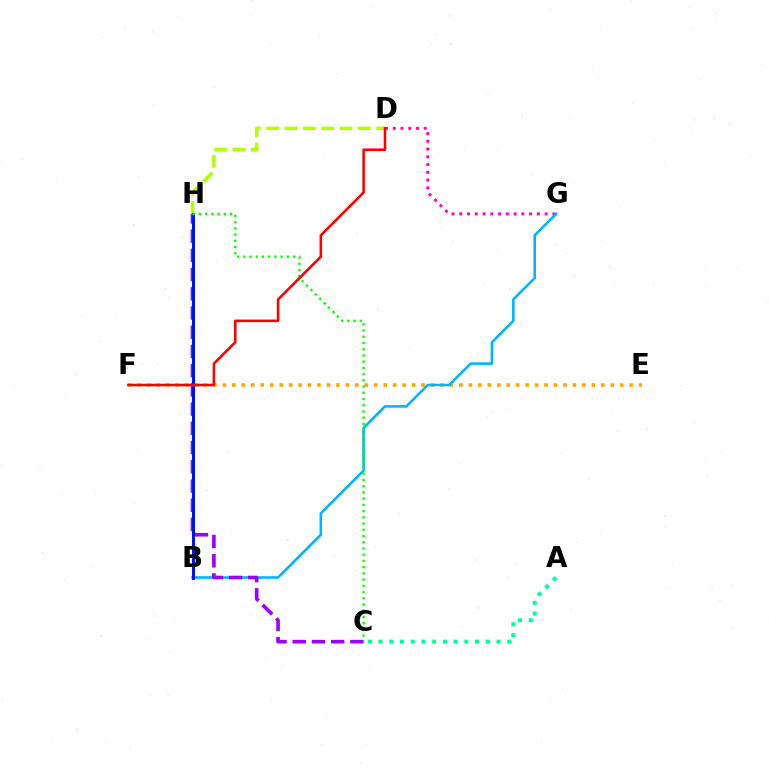{('D', 'G'): [{'color': '#ff00bd', 'line_style': 'dotted', 'thickness': 2.11}], ('D', 'H'): [{'color': '#b3ff00', 'line_style': 'dashed', 'thickness': 2.49}], ('E', 'F'): [{'color': '#ffa500', 'line_style': 'dotted', 'thickness': 2.57}], ('B', 'G'): [{'color': '#00b5ff', 'line_style': 'solid', 'thickness': 1.86}], ('A', 'C'): [{'color': '#00ff9d', 'line_style': 'dotted', 'thickness': 2.91}], ('C', 'H'): [{'color': '#9b00ff', 'line_style': 'dashed', 'thickness': 2.61}, {'color': '#08ff00', 'line_style': 'dotted', 'thickness': 1.69}], ('B', 'H'): [{'color': '#0010ff', 'line_style': 'solid', 'thickness': 2.17}], ('D', 'F'): [{'color': '#ff0000', 'line_style': 'solid', 'thickness': 1.85}]}